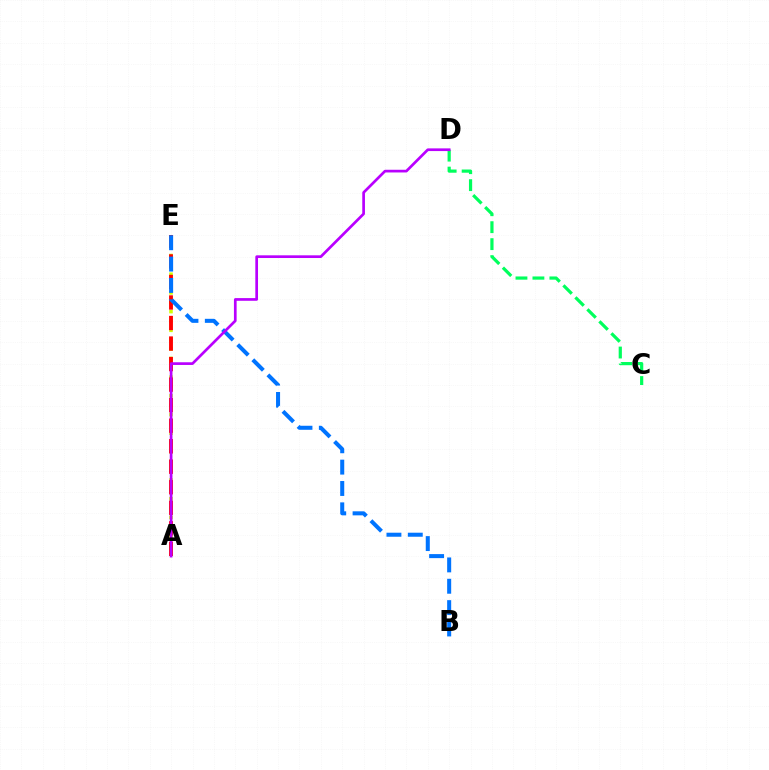{('A', 'E'): [{'color': '#d1ff00', 'line_style': 'dotted', 'thickness': 2.54}, {'color': '#ff0000', 'line_style': 'dashed', 'thickness': 2.79}], ('B', 'E'): [{'color': '#0074ff', 'line_style': 'dashed', 'thickness': 2.9}], ('C', 'D'): [{'color': '#00ff5c', 'line_style': 'dashed', 'thickness': 2.3}], ('A', 'D'): [{'color': '#b900ff', 'line_style': 'solid', 'thickness': 1.94}]}